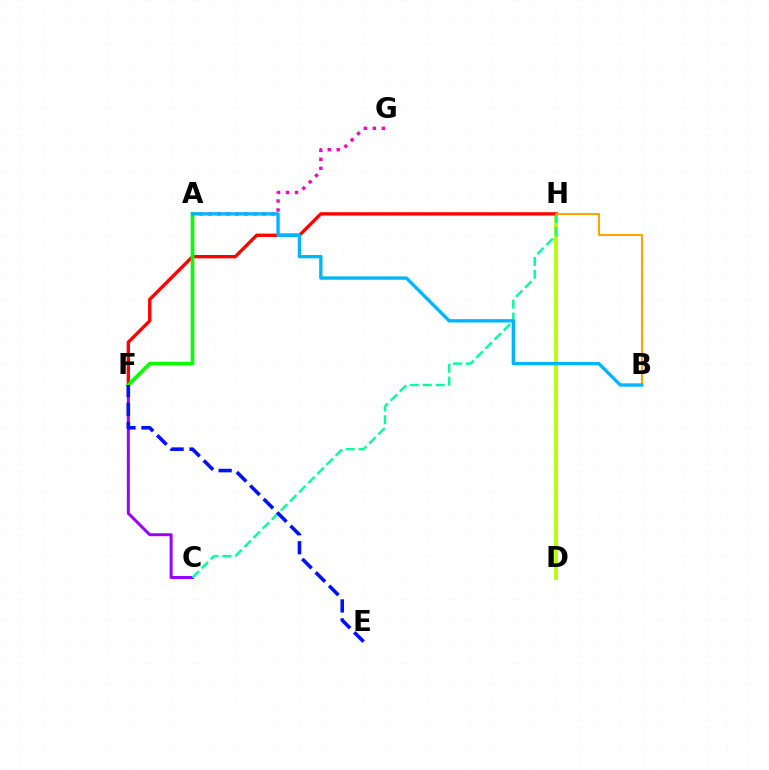{('A', 'G'): [{'color': '#ff00bd', 'line_style': 'dotted', 'thickness': 2.44}], ('D', 'H'): [{'color': '#b3ff00', 'line_style': 'solid', 'thickness': 2.72}], ('F', 'H'): [{'color': '#ff0000', 'line_style': 'solid', 'thickness': 2.41}], ('C', 'F'): [{'color': '#9b00ff', 'line_style': 'solid', 'thickness': 2.15}], ('C', 'H'): [{'color': '#00ff9d', 'line_style': 'dashed', 'thickness': 1.75}], ('B', 'H'): [{'color': '#ffa500', 'line_style': 'solid', 'thickness': 1.51}], ('A', 'F'): [{'color': '#08ff00', 'line_style': 'solid', 'thickness': 2.61}], ('A', 'B'): [{'color': '#00b5ff', 'line_style': 'solid', 'thickness': 2.41}], ('E', 'F'): [{'color': '#0010ff', 'line_style': 'dashed', 'thickness': 2.58}]}